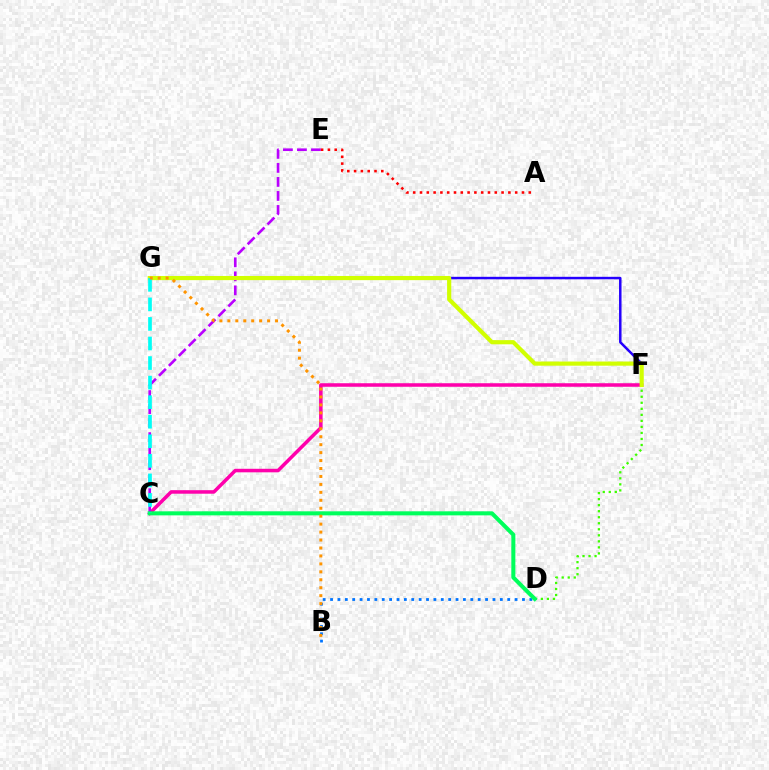{('C', 'F'): [{'color': '#ff00ac', 'line_style': 'solid', 'thickness': 2.54}], ('B', 'D'): [{'color': '#0074ff', 'line_style': 'dotted', 'thickness': 2.01}], ('C', 'E'): [{'color': '#b900ff', 'line_style': 'dashed', 'thickness': 1.9}], ('D', 'F'): [{'color': '#3dff00', 'line_style': 'dotted', 'thickness': 1.64}], ('F', 'G'): [{'color': '#2500ff', 'line_style': 'solid', 'thickness': 1.79}, {'color': '#d1ff00', 'line_style': 'solid', 'thickness': 3.0}], ('A', 'E'): [{'color': '#ff0000', 'line_style': 'dotted', 'thickness': 1.85}], ('C', 'D'): [{'color': '#00ff5c', 'line_style': 'solid', 'thickness': 2.91}], ('C', 'G'): [{'color': '#00fff6', 'line_style': 'dashed', 'thickness': 2.66}], ('B', 'G'): [{'color': '#ff9400', 'line_style': 'dotted', 'thickness': 2.16}]}